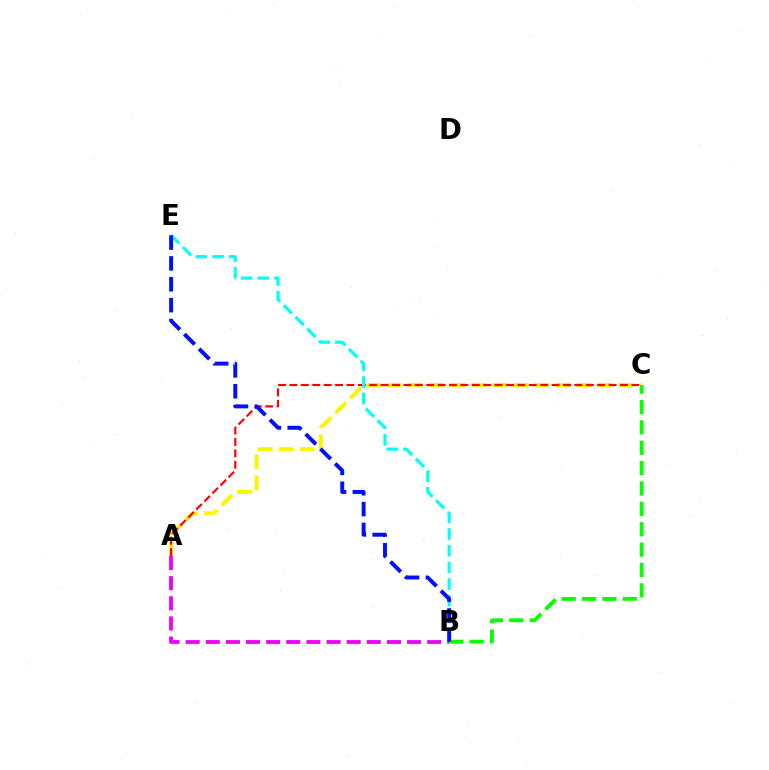{('A', 'C'): [{'color': '#fcf500', 'line_style': 'dashed', 'thickness': 2.86}, {'color': '#ff0000', 'line_style': 'dashed', 'thickness': 1.55}], ('A', 'B'): [{'color': '#ee00ff', 'line_style': 'dashed', 'thickness': 2.73}], ('B', 'E'): [{'color': '#00fff6', 'line_style': 'dashed', 'thickness': 2.26}, {'color': '#0010ff', 'line_style': 'dashed', 'thickness': 2.83}], ('B', 'C'): [{'color': '#08ff00', 'line_style': 'dashed', 'thickness': 2.77}]}